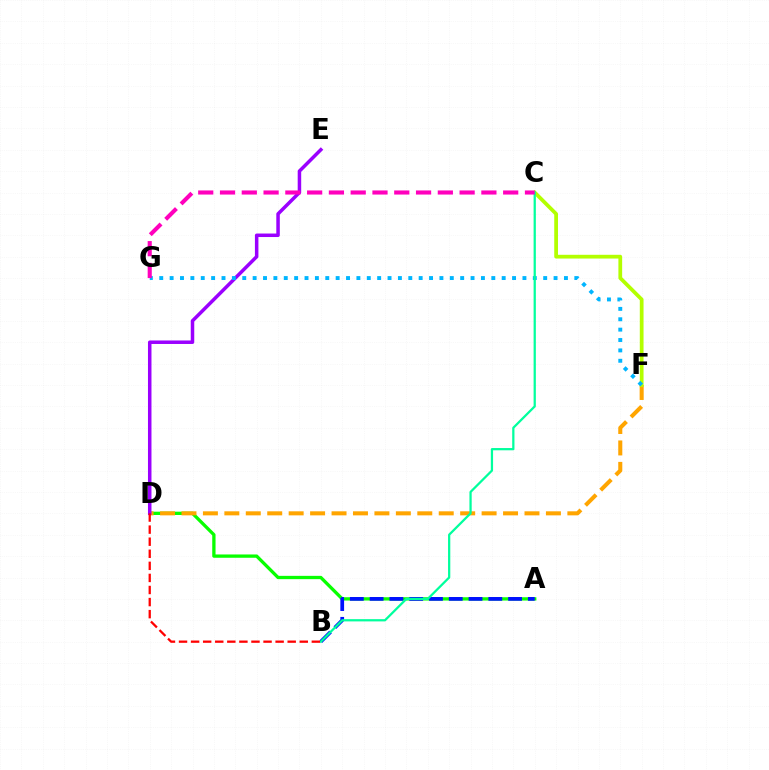{('A', 'D'): [{'color': '#08ff00', 'line_style': 'solid', 'thickness': 2.38}], ('D', 'F'): [{'color': '#ffa500', 'line_style': 'dashed', 'thickness': 2.91}], ('C', 'F'): [{'color': '#b3ff00', 'line_style': 'solid', 'thickness': 2.7}], ('D', 'E'): [{'color': '#9b00ff', 'line_style': 'solid', 'thickness': 2.52}], ('F', 'G'): [{'color': '#00b5ff', 'line_style': 'dotted', 'thickness': 2.82}], ('A', 'B'): [{'color': '#0010ff', 'line_style': 'dashed', 'thickness': 2.69}], ('B', 'C'): [{'color': '#00ff9d', 'line_style': 'solid', 'thickness': 1.62}], ('C', 'G'): [{'color': '#ff00bd', 'line_style': 'dashed', 'thickness': 2.96}], ('B', 'D'): [{'color': '#ff0000', 'line_style': 'dashed', 'thickness': 1.64}]}